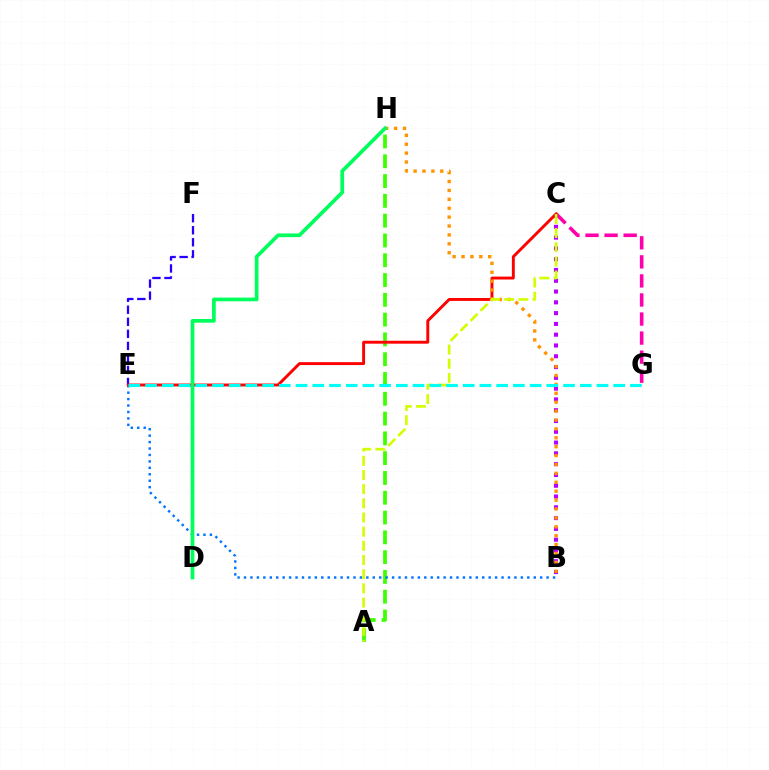{('C', 'G'): [{'color': '#ff00ac', 'line_style': 'dashed', 'thickness': 2.59}], ('B', 'C'): [{'color': '#b900ff', 'line_style': 'dotted', 'thickness': 2.93}], ('A', 'H'): [{'color': '#3dff00', 'line_style': 'dashed', 'thickness': 2.69}], ('B', 'E'): [{'color': '#0074ff', 'line_style': 'dotted', 'thickness': 1.75}], ('E', 'F'): [{'color': '#2500ff', 'line_style': 'dashed', 'thickness': 1.64}], ('C', 'E'): [{'color': '#ff0000', 'line_style': 'solid', 'thickness': 2.1}], ('B', 'H'): [{'color': '#ff9400', 'line_style': 'dotted', 'thickness': 2.42}], ('A', 'C'): [{'color': '#d1ff00', 'line_style': 'dashed', 'thickness': 1.93}], ('D', 'H'): [{'color': '#00ff5c', 'line_style': 'solid', 'thickness': 2.67}], ('E', 'G'): [{'color': '#00fff6', 'line_style': 'dashed', 'thickness': 2.27}]}